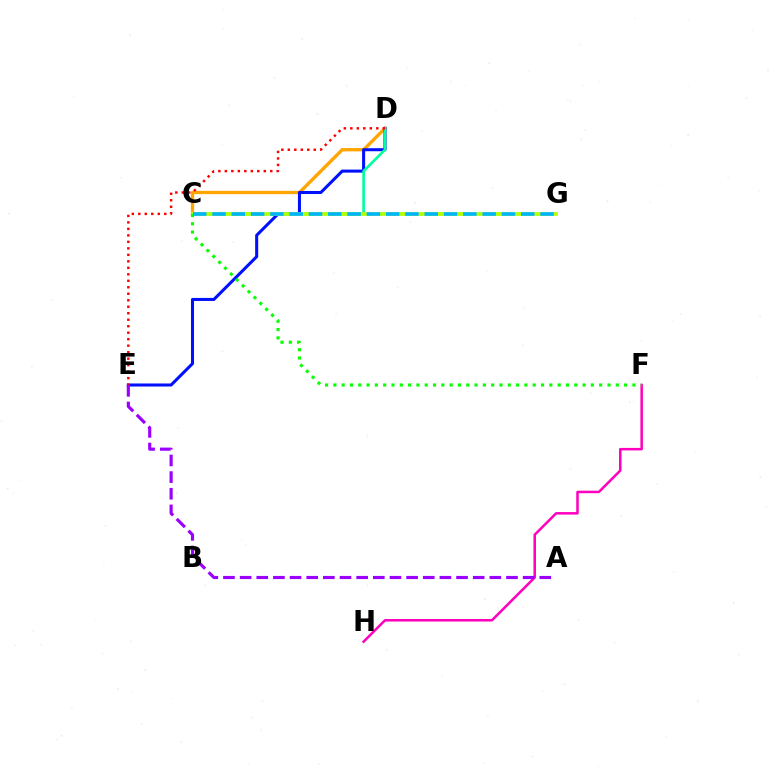{('F', 'H'): [{'color': '#ff00bd', 'line_style': 'solid', 'thickness': 1.81}], ('C', 'D'): [{'color': '#ffa500', 'line_style': 'solid', 'thickness': 2.39}, {'color': '#00ff9d', 'line_style': 'solid', 'thickness': 1.9}], ('D', 'E'): [{'color': '#0010ff', 'line_style': 'solid', 'thickness': 2.19}, {'color': '#ff0000', 'line_style': 'dotted', 'thickness': 1.76}], ('C', 'G'): [{'color': '#b3ff00', 'line_style': 'solid', 'thickness': 2.65}, {'color': '#00b5ff', 'line_style': 'dashed', 'thickness': 2.62}], ('C', 'F'): [{'color': '#08ff00', 'line_style': 'dotted', 'thickness': 2.26}], ('A', 'E'): [{'color': '#9b00ff', 'line_style': 'dashed', 'thickness': 2.26}]}